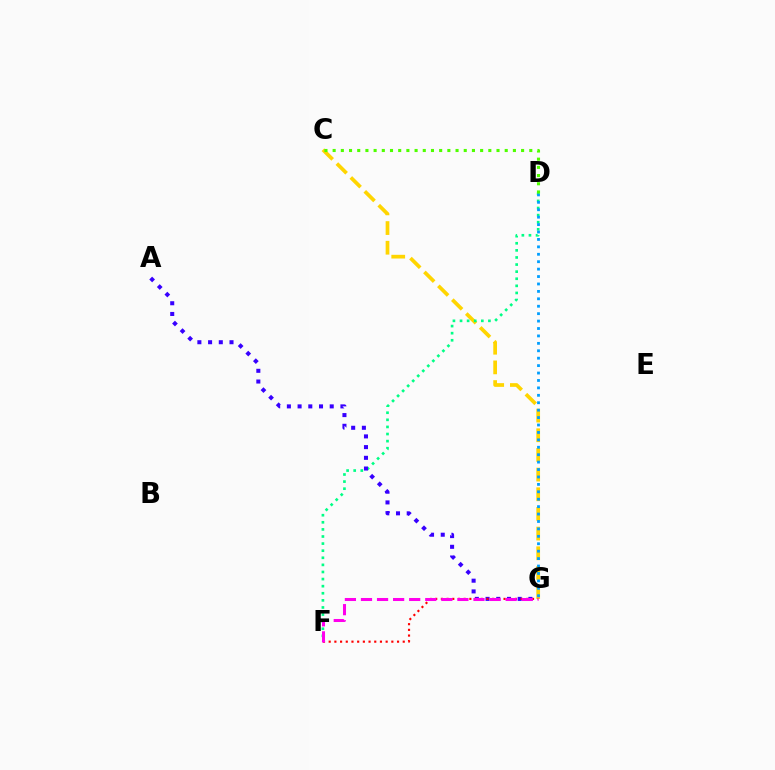{('C', 'G'): [{'color': '#ffd500', 'line_style': 'dashed', 'thickness': 2.67}], ('D', 'F'): [{'color': '#00ff86', 'line_style': 'dotted', 'thickness': 1.93}], ('A', 'G'): [{'color': '#3700ff', 'line_style': 'dotted', 'thickness': 2.91}], ('D', 'G'): [{'color': '#009eff', 'line_style': 'dotted', 'thickness': 2.02}], ('F', 'G'): [{'color': '#ff0000', 'line_style': 'dotted', 'thickness': 1.55}, {'color': '#ff00ed', 'line_style': 'dashed', 'thickness': 2.18}], ('C', 'D'): [{'color': '#4fff00', 'line_style': 'dotted', 'thickness': 2.23}]}